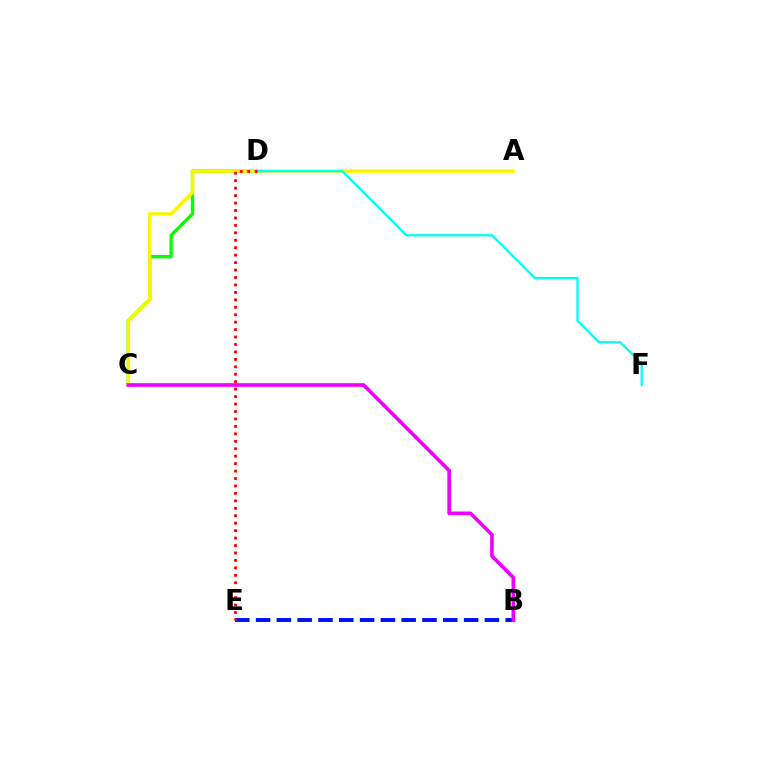{('C', 'D'): [{'color': '#08ff00', 'line_style': 'solid', 'thickness': 2.4}], ('A', 'C'): [{'color': '#fcf500', 'line_style': 'solid', 'thickness': 2.43}], ('B', 'E'): [{'color': '#0010ff', 'line_style': 'dashed', 'thickness': 2.83}], ('B', 'C'): [{'color': '#ee00ff', 'line_style': 'solid', 'thickness': 2.62}], ('D', 'F'): [{'color': '#00fff6', 'line_style': 'solid', 'thickness': 1.64}], ('D', 'E'): [{'color': '#ff0000', 'line_style': 'dotted', 'thickness': 2.02}]}